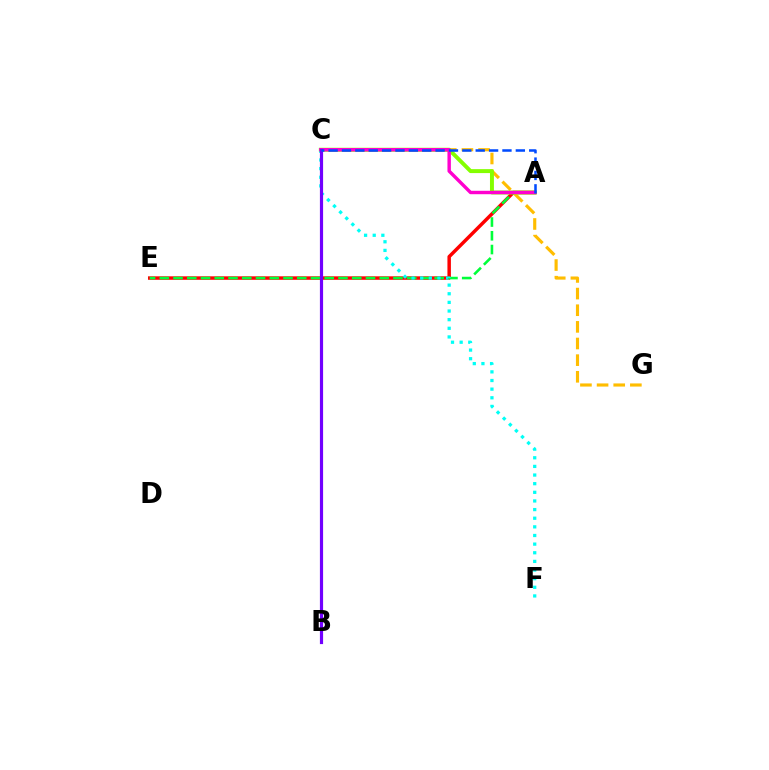{('A', 'E'): [{'color': '#ff0000', 'line_style': 'solid', 'thickness': 2.5}, {'color': '#00ff39', 'line_style': 'dashed', 'thickness': 1.87}], ('C', 'G'): [{'color': '#ffbd00', 'line_style': 'dashed', 'thickness': 2.26}], ('A', 'C'): [{'color': '#84ff00', 'line_style': 'solid', 'thickness': 2.84}, {'color': '#ff00cf', 'line_style': 'solid', 'thickness': 2.46}, {'color': '#004bff', 'line_style': 'dashed', 'thickness': 1.82}], ('C', 'F'): [{'color': '#00fff6', 'line_style': 'dotted', 'thickness': 2.35}], ('B', 'C'): [{'color': '#7200ff', 'line_style': 'solid', 'thickness': 2.29}]}